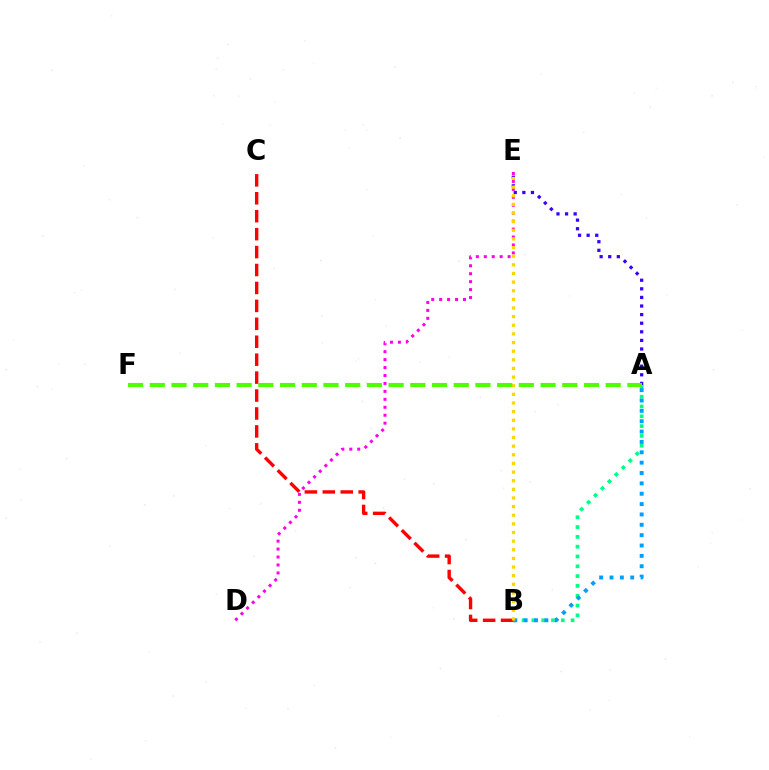{('A', 'B'): [{'color': '#00ff86', 'line_style': 'dotted', 'thickness': 2.67}, {'color': '#009eff', 'line_style': 'dotted', 'thickness': 2.81}], ('B', 'C'): [{'color': '#ff0000', 'line_style': 'dashed', 'thickness': 2.44}], ('D', 'E'): [{'color': '#ff00ed', 'line_style': 'dotted', 'thickness': 2.16}], ('A', 'E'): [{'color': '#3700ff', 'line_style': 'dotted', 'thickness': 2.34}], ('B', 'E'): [{'color': '#ffd500', 'line_style': 'dotted', 'thickness': 2.35}], ('A', 'F'): [{'color': '#4fff00', 'line_style': 'dashed', 'thickness': 2.95}]}